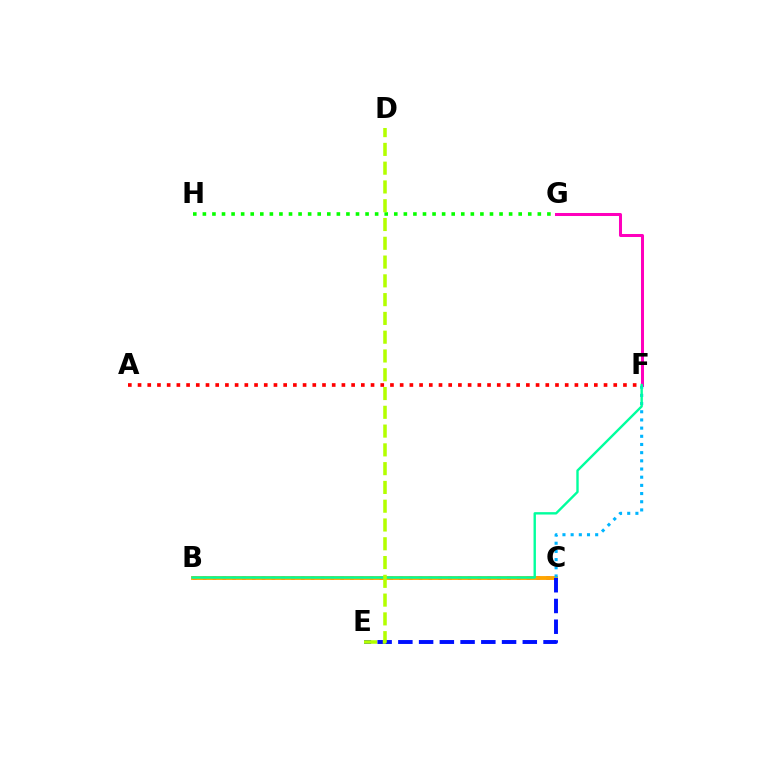{('B', 'C'): [{'color': '#9b00ff', 'line_style': 'dotted', 'thickness': 2.67}, {'color': '#ffa500', 'line_style': 'solid', 'thickness': 2.78}], ('F', 'G'): [{'color': '#ff00bd', 'line_style': 'solid', 'thickness': 2.17}], ('C', 'F'): [{'color': '#00b5ff', 'line_style': 'dotted', 'thickness': 2.22}], ('G', 'H'): [{'color': '#08ff00', 'line_style': 'dotted', 'thickness': 2.6}], ('C', 'E'): [{'color': '#0010ff', 'line_style': 'dashed', 'thickness': 2.82}], ('B', 'F'): [{'color': '#00ff9d', 'line_style': 'solid', 'thickness': 1.72}], ('D', 'E'): [{'color': '#b3ff00', 'line_style': 'dashed', 'thickness': 2.55}], ('A', 'F'): [{'color': '#ff0000', 'line_style': 'dotted', 'thickness': 2.64}]}